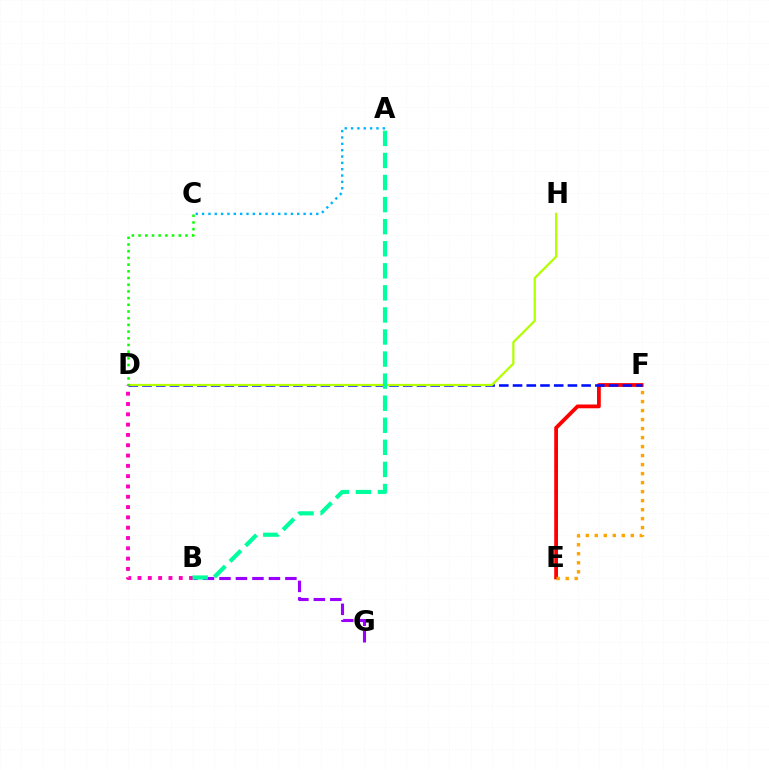{('E', 'F'): [{'color': '#ff0000', 'line_style': 'solid', 'thickness': 2.72}, {'color': '#ffa500', 'line_style': 'dotted', 'thickness': 2.45}], ('D', 'F'): [{'color': '#0010ff', 'line_style': 'dashed', 'thickness': 1.86}], ('B', 'G'): [{'color': '#9b00ff', 'line_style': 'dashed', 'thickness': 2.24}], ('D', 'H'): [{'color': '#b3ff00', 'line_style': 'solid', 'thickness': 1.62}], ('C', 'D'): [{'color': '#08ff00', 'line_style': 'dotted', 'thickness': 1.82}], ('B', 'D'): [{'color': '#ff00bd', 'line_style': 'dotted', 'thickness': 2.8}], ('A', 'C'): [{'color': '#00b5ff', 'line_style': 'dotted', 'thickness': 1.72}], ('A', 'B'): [{'color': '#00ff9d', 'line_style': 'dashed', 'thickness': 3.0}]}